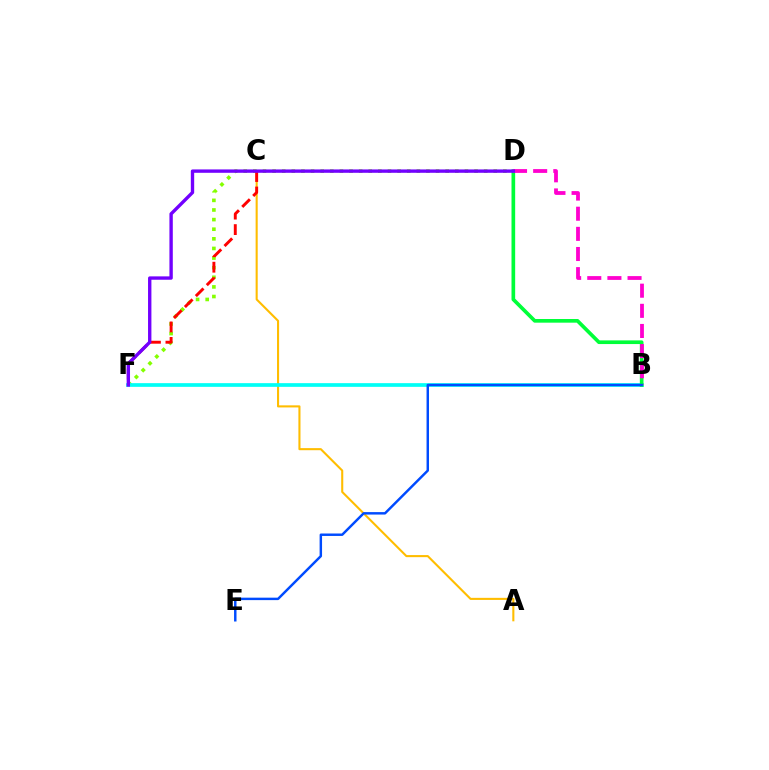{('A', 'C'): [{'color': '#ffbd00', 'line_style': 'solid', 'thickness': 1.5}], ('D', 'F'): [{'color': '#84ff00', 'line_style': 'dotted', 'thickness': 2.61}, {'color': '#7200ff', 'line_style': 'solid', 'thickness': 2.43}], ('B', 'F'): [{'color': '#00fff6', 'line_style': 'solid', 'thickness': 2.66}], ('B', 'D'): [{'color': '#00ff39', 'line_style': 'solid', 'thickness': 2.64}, {'color': '#ff00cf', 'line_style': 'dashed', 'thickness': 2.74}], ('B', 'E'): [{'color': '#004bff', 'line_style': 'solid', 'thickness': 1.77}], ('C', 'F'): [{'color': '#ff0000', 'line_style': 'dashed', 'thickness': 2.1}]}